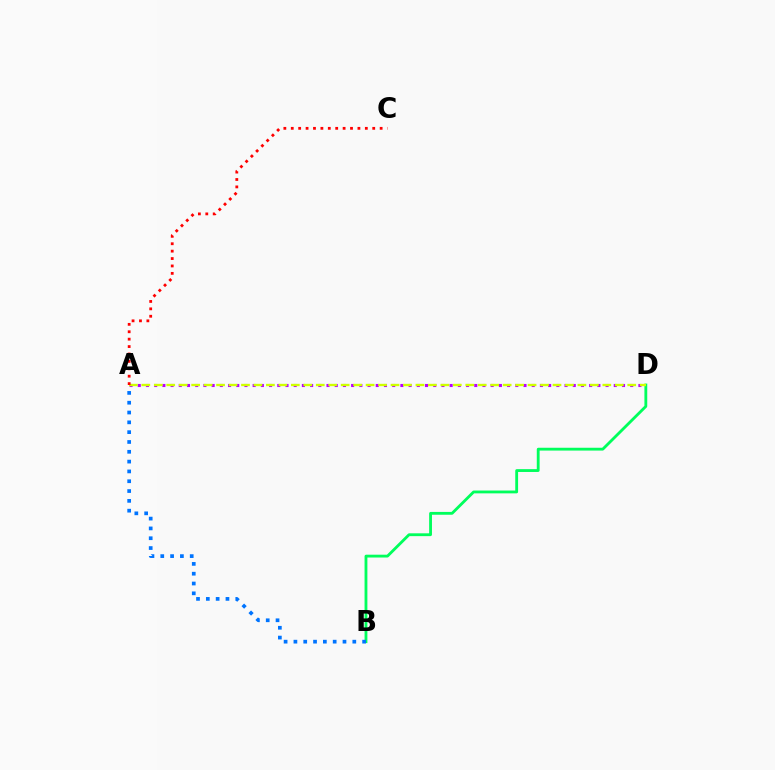{('A', 'D'): [{'color': '#b900ff', 'line_style': 'dotted', 'thickness': 2.23}, {'color': '#d1ff00', 'line_style': 'dashed', 'thickness': 1.69}], ('B', 'D'): [{'color': '#00ff5c', 'line_style': 'solid', 'thickness': 2.04}], ('A', 'B'): [{'color': '#0074ff', 'line_style': 'dotted', 'thickness': 2.67}], ('A', 'C'): [{'color': '#ff0000', 'line_style': 'dotted', 'thickness': 2.01}]}